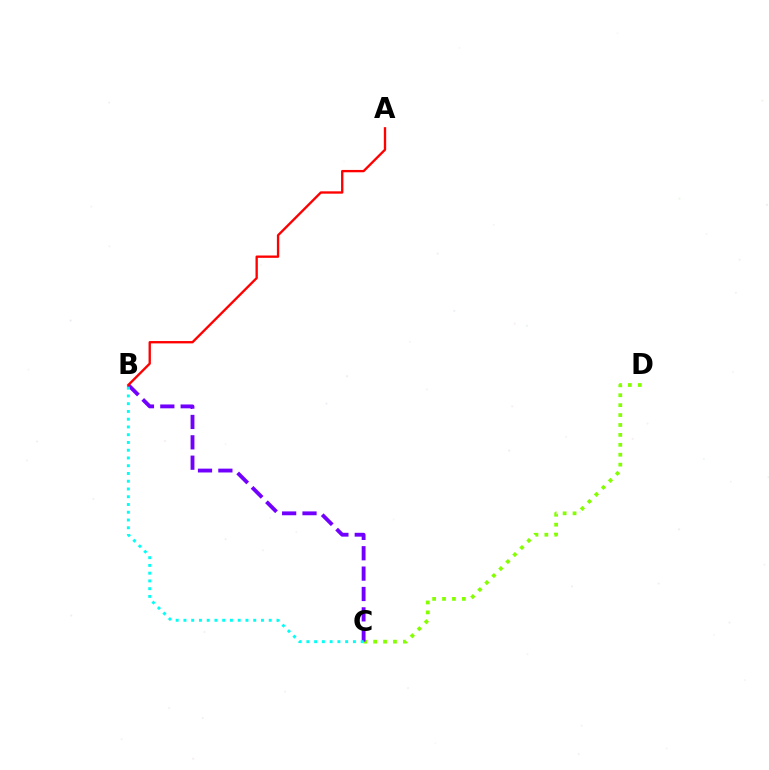{('C', 'D'): [{'color': '#84ff00', 'line_style': 'dotted', 'thickness': 2.69}], ('B', 'C'): [{'color': '#7200ff', 'line_style': 'dashed', 'thickness': 2.77}, {'color': '#00fff6', 'line_style': 'dotted', 'thickness': 2.11}], ('A', 'B'): [{'color': '#ff0000', 'line_style': 'solid', 'thickness': 1.69}]}